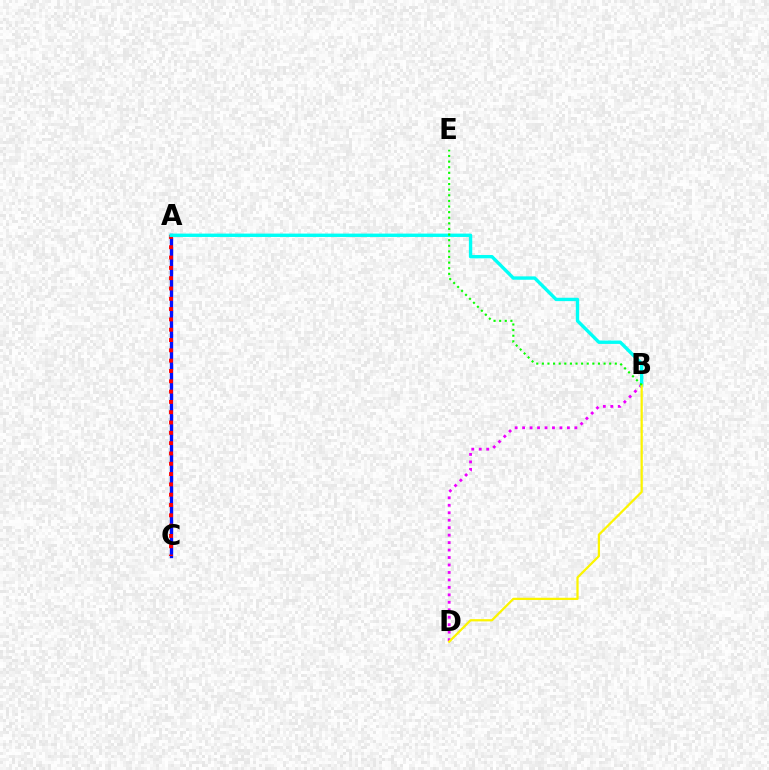{('B', 'D'): [{'color': '#ee00ff', 'line_style': 'dotted', 'thickness': 2.03}, {'color': '#fcf500', 'line_style': 'solid', 'thickness': 1.62}], ('A', 'C'): [{'color': '#0010ff', 'line_style': 'solid', 'thickness': 2.41}, {'color': '#ff0000', 'line_style': 'dotted', 'thickness': 2.8}], ('A', 'B'): [{'color': '#00fff6', 'line_style': 'solid', 'thickness': 2.43}], ('B', 'E'): [{'color': '#08ff00', 'line_style': 'dotted', 'thickness': 1.52}]}